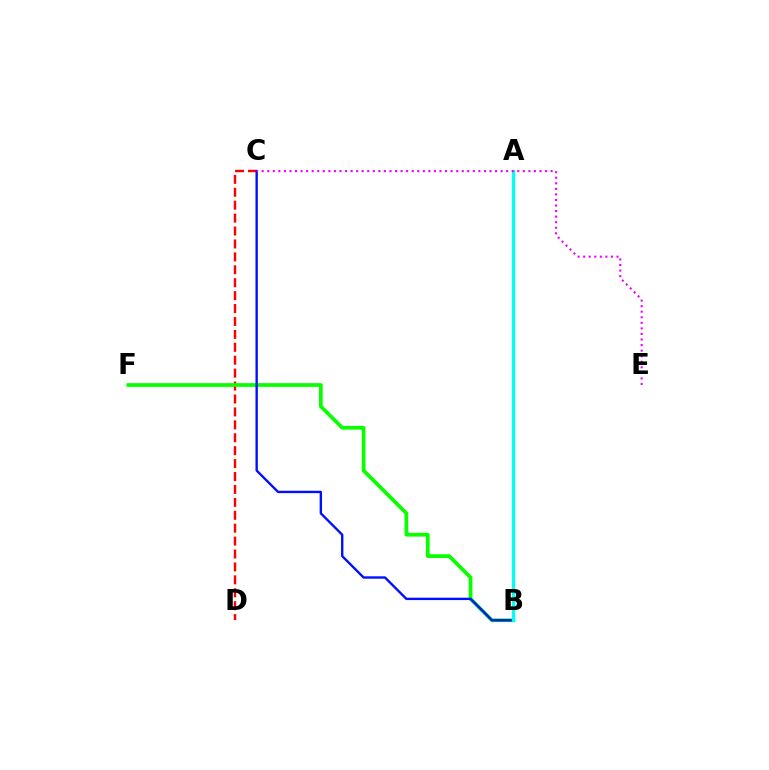{('C', 'D'): [{'color': '#ff0000', 'line_style': 'dashed', 'thickness': 1.76}], ('A', 'B'): [{'color': '#fcf500', 'line_style': 'dotted', 'thickness': 1.87}, {'color': '#00fff6', 'line_style': 'solid', 'thickness': 2.35}], ('B', 'F'): [{'color': '#08ff00', 'line_style': 'solid', 'thickness': 2.68}], ('B', 'C'): [{'color': '#0010ff', 'line_style': 'solid', 'thickness': 1.71}], ('C', 'E'): [{'color': '#ee00ff', 'line_style': 'dotted', 'thickness': 1.51}]}